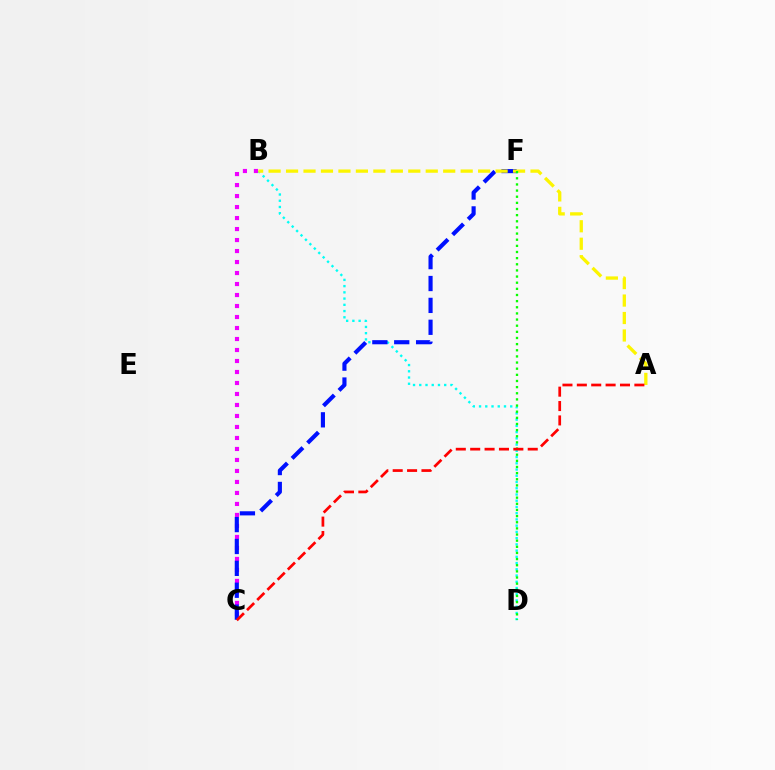{('B', 'D'): [{'color': '#00fff6', 'line_style': 'dotted', 'thickness': 1.69}], ('B', 'C'): [{'color': '#ee00ff', 'line_style': 'dotted', 'thickness': 2.99}], ('C', 'F'): [{'color': '#0010ff', 'line_style': 'dashed', 'thickness': 2.97}], ('A', 'B'): [{'color': '#fcf500', 'line_style': 'dashed', 'thickness': 2.37}], ('D', 'F'): [{'color': '#08ff00', 'line_style': 'dotted', 'thickness': 1.67}], ('A', 'C'): [{'color': '#ff0000', 'line_style': 'dashed', 'thickness': 1.95}]}